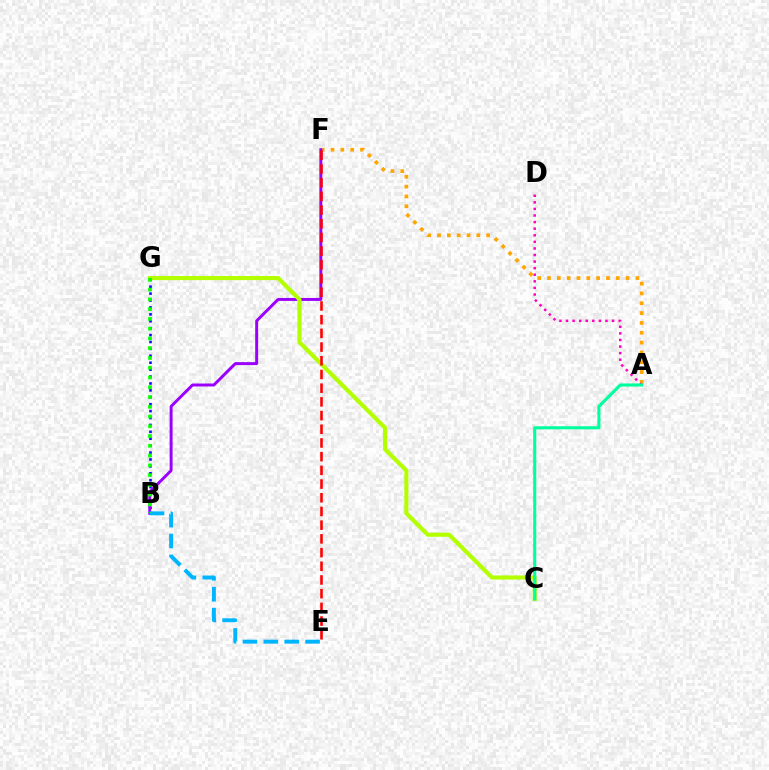{('A', 'F'): [{'color': '#ffa500', 'line_style': 'dotted', 'thickness': 2.67}], ('A', 'D'): [{'color': '#ff00bd', 'line_style': 'dotted', 'thickness': 1.79}], ('B', 'G'): [{'color': '#0010ff', 'line_style': 'dotted', 'thickness': 1.88}, {'color': '#08ff00', 'line_style': 'dotted', 'thickness': 2.65}], ('B', 'F'): [{'color': '#9b00ff', 'line_style': 'solid', 'thickness': 2.13}], ('B', 'E'): [{'color': '#00b5ff', 'line_style': 'dashed', 'thickness': 2.84}], ('C', 'G'): [{'color': '#b3ff00', 'line_style': 'solid', 'thickness': 2.96}], ('A', 'C'): [{'color': '#00ff9d', 'line_style': 'solid', 'thickness': 2.22}], ('E', 'F'): [{'color': '#ff0000', 'line_style': 'dashed', 'thickness': 1.86}]}